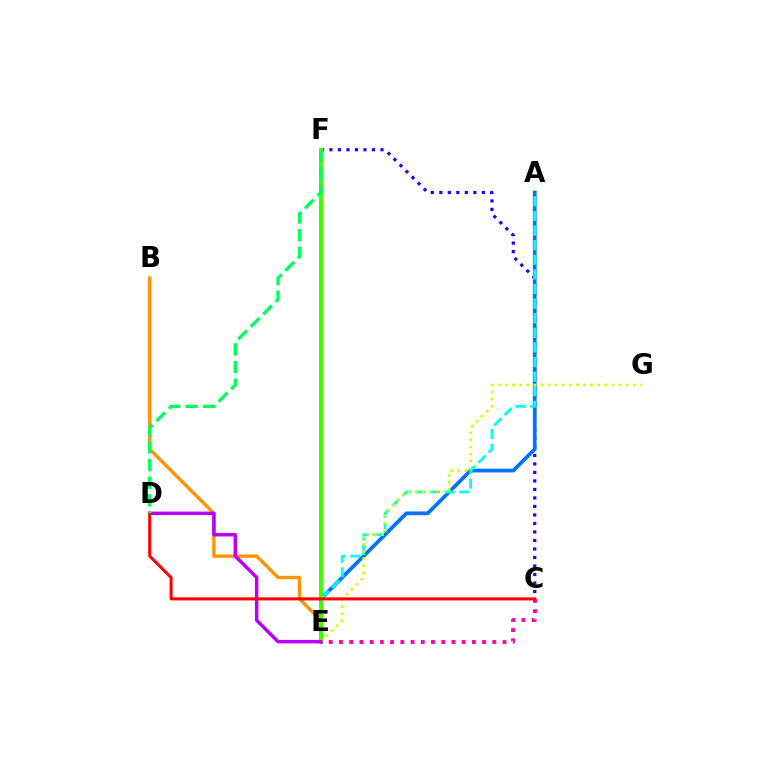{('C', 'F'): [{'color': '#2500ff', 'line_style': 'dotted', 'thickness': 2.31}], ('A', 'E'): [{'color': '#0074ff', 'line_style': 'solid', 'thickness': 2.7}, {'color': '#00fff6', 'line_style': 'dashed', 'thickness': 1.98}], ('B', 'E'): [{'color': '#ff9400', 'line_style': 'solid', 'thickness': 2.41}], ('E', 'F'): [{'color': '#3dff00', 'line_style': 'solid', 'thickness': 2.85}], ('C', 'E'): [{'color': '#ff00ac', 'line_style': 'dotted', 'thickness': 2.78}], ('E', 'G'): [{'color': '#d1ff00', 'line_style': 'dotted', 'thickness': 1.93}], ('D', 'E'): [{'color': '#b900ff', 'line_style': 'solid', 'thickness': 2.49}], ('C', 'D'): [{'color': '#ff0000', 'line_style': 'solid', 'thickness': 2.19}], ('D', 'F'): [{'color': '#00ff5c', 'line_style': 'dashed', 'thickness': 2.39}]}